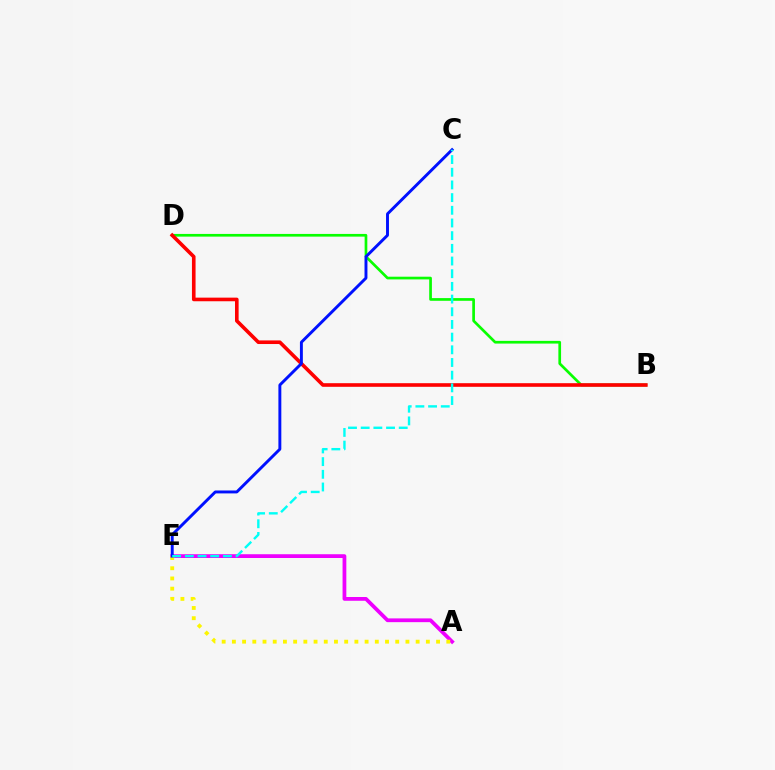{('A', 'E'): [{'color': '#ee00ff', 'line_style': 'solid', 'thickness': 2.71}, {'color': '#fcf500', 'line_style': 'dotted', 'thickness': 2.77}], ('B', 'D'): [{'color': '#08ff00', 'line_style': 'solid', 'thickness': 1.94}, {'color': '#ff0000', 'line_style': 'solid', 'thickness': 2.61}], ('C', 'E'): [{'color': '#0010ff', 'line_style': 'solid', 'thickness': 2.1}, {'color': '#00fff6', 'line_style': 'dashed', 'thickness': 1.72}]}